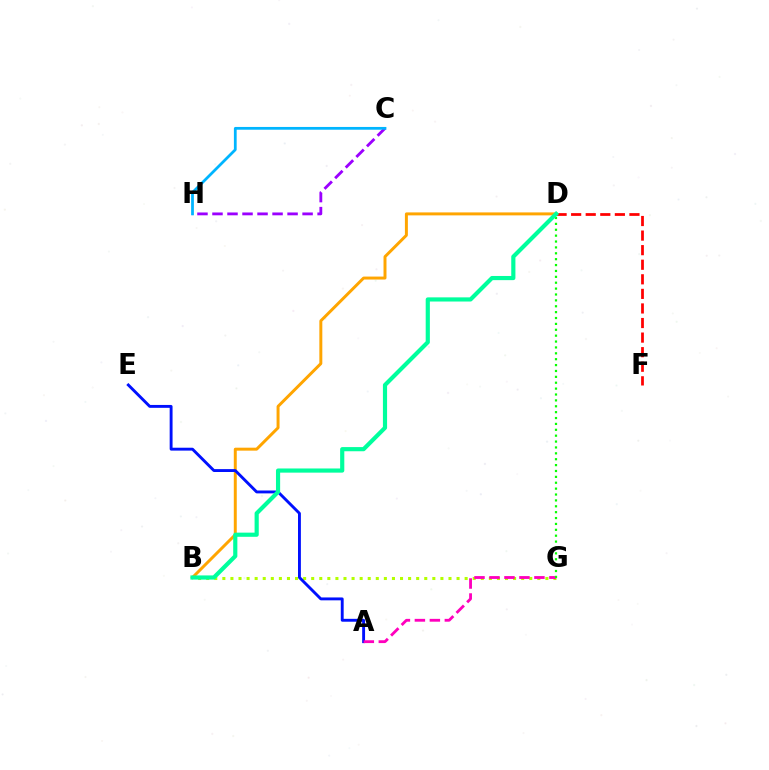{('B', 'D'): [{'color': '#ffa500', 'line_style': 'solid', 'thickness': 2.14}, {'color': '#00ff9d', 'line_style': 'solid', 'thickness': 3.0}], ('D', 'F'): [{'color': '#ff0000', 'line_style': 'dashed', 'thickness': 1.98}], ('B', 'G'): [{'color': '#b3ff00', 'line_style': 'dotted', 'thickness': 2.19}], ('A', 'E'): [{'color': '#0010ff', 'line_style': 'solid', 'thickness': 2.08}], ('C', 'H'): [{'color': '#9b00ff', 'line_style': 'dashed', 'thickness': 2.04}, {'color': '#00b5ff', 'line_style': 'solid', 'thickness': 1.99}], ('A', 'G'): [{'color': '#ff00bd', 'line_style': 'dashed', 'thickness': 2.03}], ('D', 'G'): [{'color': '#08ff00', 'line_style': 'dotted', 'thickness': 1.6}]}